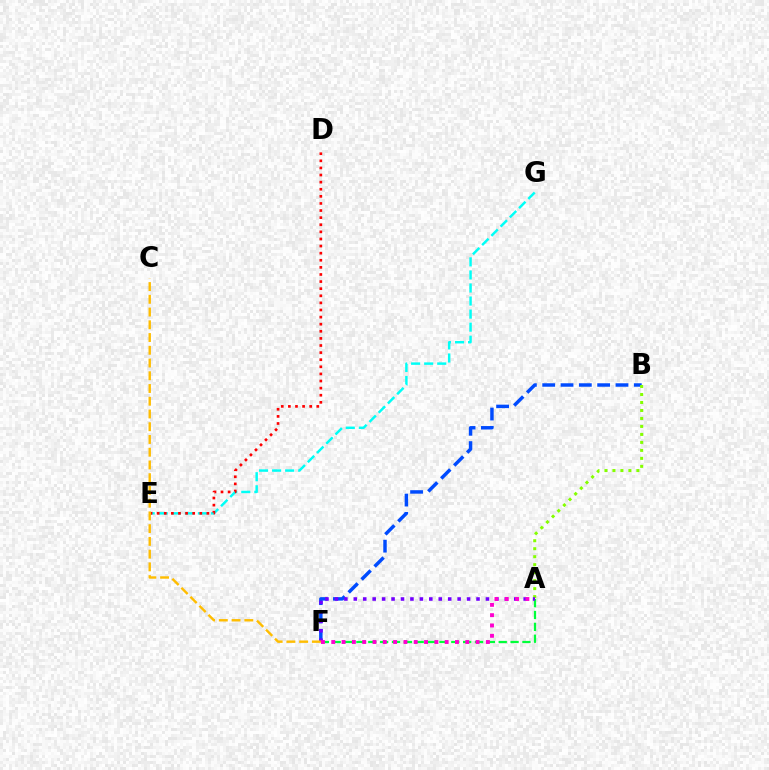{('A', 'F'): [{'color': '#00ff39', 'line_style': 'dashed', 'thickness': 1.61}, {'color': '#7200ff', 'line_style': 'dotted', 'thickness': 2.56}, {'color': '#ff00cf', 'line_style': 'dotted', 'thickness': 2.8}], ('B', 'F'): [{'color': '#004bff', 'line_style': 'dashed', 'thickness': 2.49}], ('E', 'G'): [{'color': '#00fff6', 'line_style': 'dashed', 'thickness': 1.77}], ('A', 'B'): [{'color': '#84ff00', 'line_style': 'dotted', 'thickness': 2.17}], ('D', 'E'): [{'color': '#ff0000', 'line_style': 'dotted', 'thickness': 1.93}], ('C', 'F'): [{'color': '#ffbd00', 'line_style': 'dashed', 'thickness': 1.73}]}